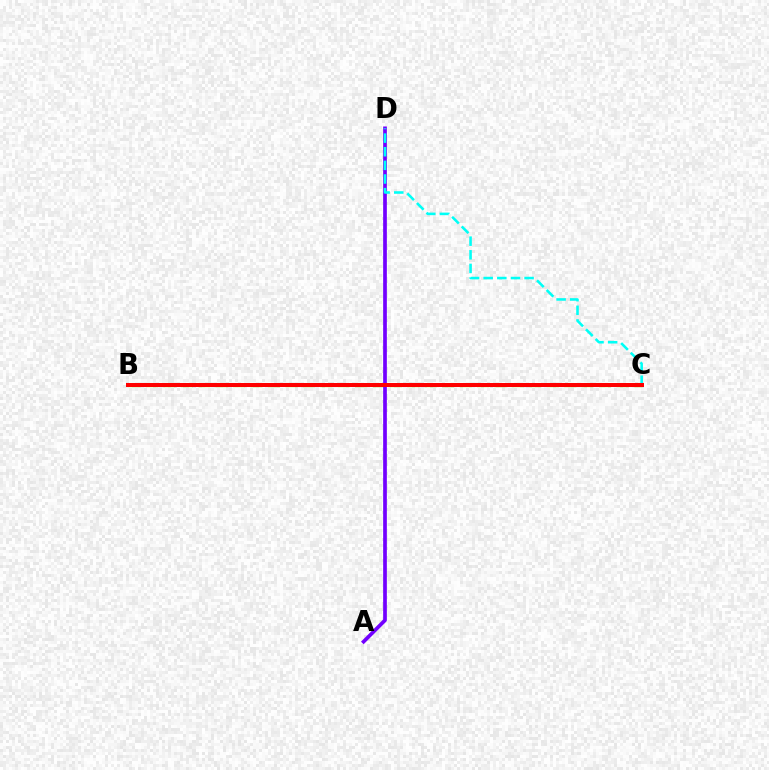{('B', 'C'): [{'color': '#84ff00', 'line_style': 'dashed', 'thickness': 2.37}, {'color': '#ff0000', 'line_style': 'solid', 'thickness': 2.88}], ('A', 'D'): [{'color': '#7200ff', 'line_style': 'solid', 'thickness': 2.66}], ('C', 'D'): [{'color': '#00fff6', 'line_style': 'dashed', 'thickness': 1.85}]}